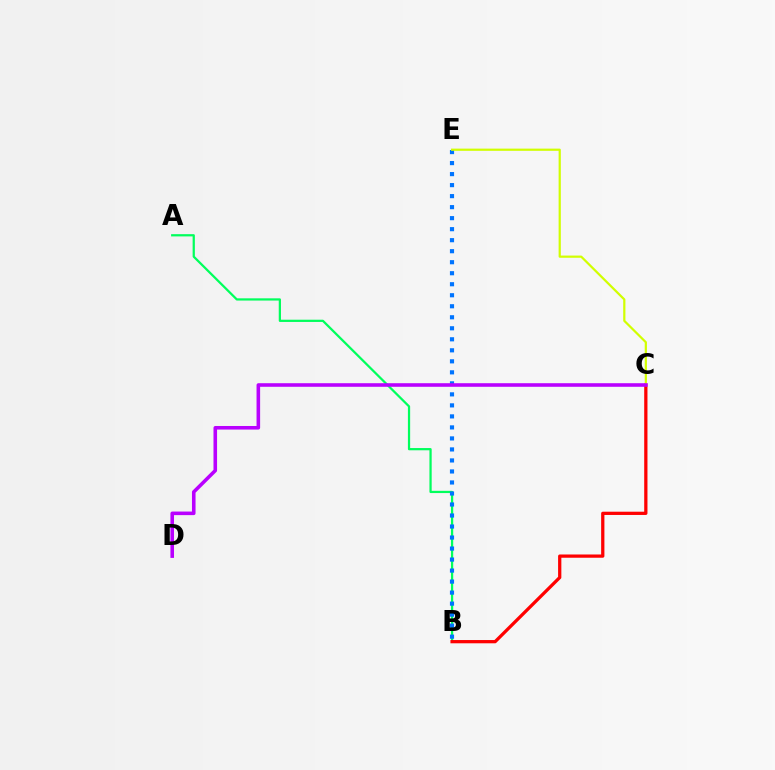{('A', 'B'): [{'color': '#00ff5c', 'line_style': 'solid', 'thickness': 1.61}], ('B', 'C'): [{'color': '#ff0000', 'line_style': 'solid', 'thickness': 2.34}], ('B', 'E'): [{'color': '#0074ff', 'line_style': 'dotted', 'thickness': 2.99}], ('C', 'E'): [{'color': '#d1ff00', 'line_style': 'solid', 'thickness': 1.59}], ('C', 'D'): [{'color': '#b900ff', 'line_style': 'solid', 'thickness': 2.57}]}